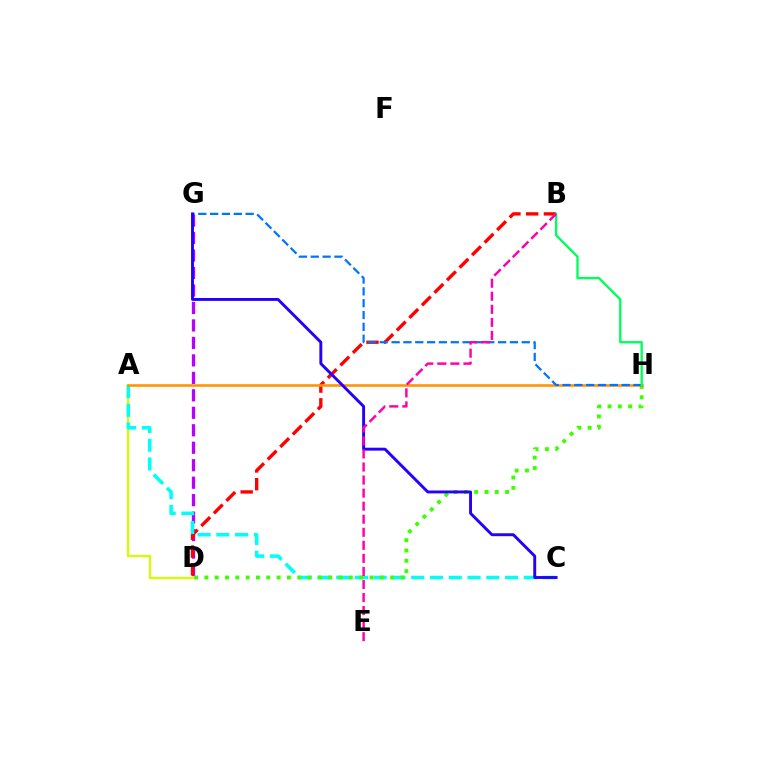{('A', 'D'): [{'color': '#d1ff00', 'line_style': 'solid', 'thickness': 1.65}], ('D', 'G'): [{'color': '#b900ff', 'line_style': 'dashed', 'thickness': 2.37}], ('B', 'D'): [{'color': '#ff0000', 'line_style': 'dashed', 'thickness': 2.41}], ('A', 'C'): [{'color': '#00fff6', 'line_style': 'dashed', 'thickness': 2.55}], ('D', 'H'): [{'color': '#3dff00', 'line_style': 'dotted', 'thickness': 2.8}], ('A', 'H'): [{'color': '#ff9400', 'line_style': 'solid', 'thickness': 1.86}], ('G', 'H'): [{'color': '#0074ff', 'line_style': 'dashed', 'thickness': 1.61}], ('B', 'H'): [{'color': '#00ff5c', 'line_style': 'solid', 'thickness': 1.69}], ('C', 'G'): [{'color': '#2500ff', 'line_style': 'solid', 'thickness': 2.09}], ('B', 'E'): [{'color': '#ff00ac', 'line_style': 'dashed', 'thickness': 1.77}]}